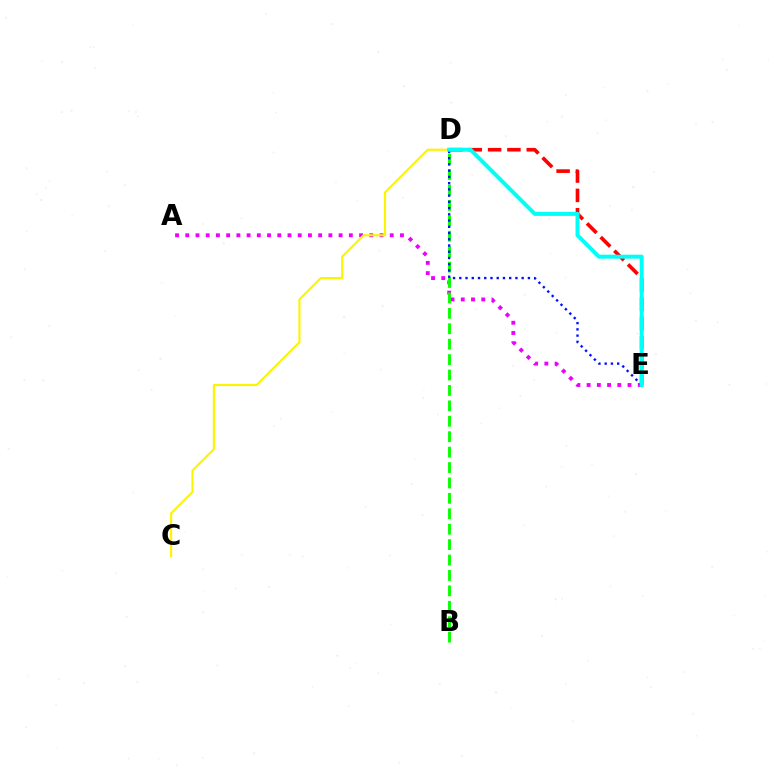{('A', 'E'): [{'color': '#ee00ff', 'line_style': 'dotted', 'thickness': 2.78}], ('B', 'D'): [{'color': '#08ff00', 'line_style': 'dashed', 'thickness': 2.09}], ('D', 'E'): [{'color': '#ff0000', 'line_style': 'dashed', 'thickness': 2.63}, {'color': '#0010ff', 'line_style': 'dotted', 'thickness': 1.69}, {'color': '#00fff6', 'line_style': 'solid', 'thickness': 2.86}], ('C', 'D'): [{'color': '#fcf500', 'line_style': 'solid', 'thickness': 1.55}]}